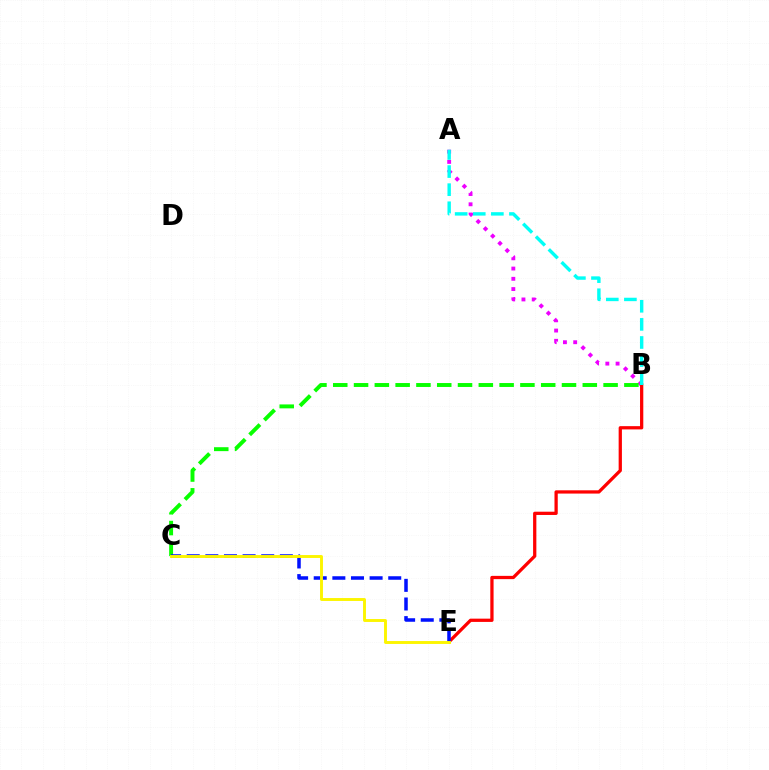{('A', 'B'): [{'color': '#ee00ff', 'line_style': 'dotted', 'thickness': 2.78}, {'color': '#00fff6', 'line_style': 'dashed', 'thickness': 2.46}], ('B', 'E'): [{'color': '#ff0000', 'line_style': 'solid', 'thickness': 2.35}], ('B', 'C'): [{'color': '#08ff00', 'line_style': 'dashed', 'thickness': 2.83}], ('C', 'E'): [{'color': '#0010ff', 'line_style': 'dashed', 'thickness': 2.53}, {'color': '#fcf500', 'line_style': 'solid', 'thickness': 2.1}]}